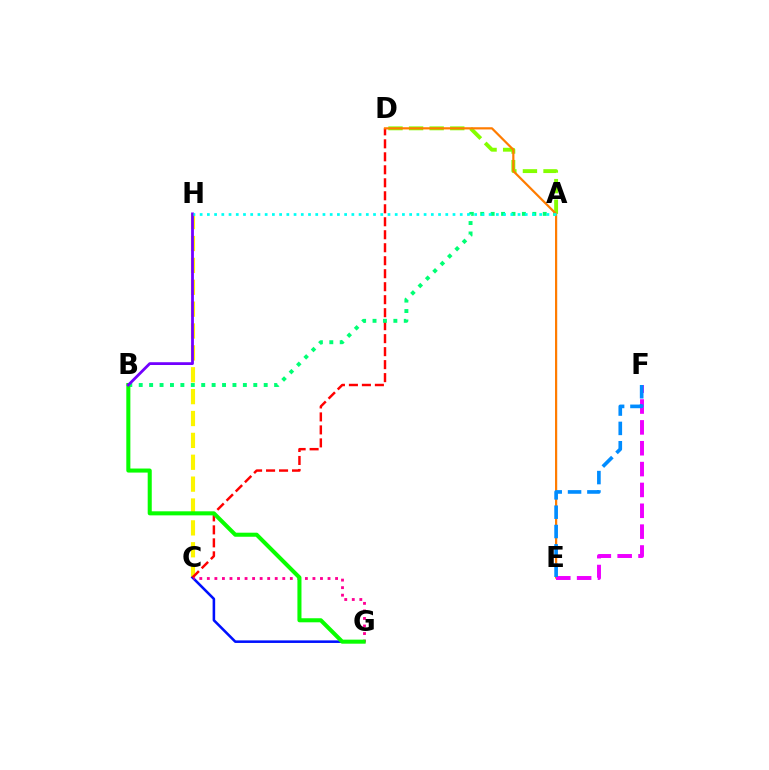{('A', 'D'): [{'color': '#84ff00', 'line_style': 'dashed', 'thickness': 2.8}], ('C', 'H'): [{'color': '#fcf500', 'line_style': 'dashed', 'thickness': 2.97}], ('C', 'G'): [{'color': '#0010ff', 'line_style': 'solid', 'thickness': 1.84}, {'color': '#ff0094', 'line_style': 'dotted', 'thickness': 2.05}], ('C', 'D'): [{'color': '#ff0000', 'line_style': 'dashed', 'thickness': 1.76}], ('A', 'B'): [{'color': '#00ff74', 'line_style': 'dotted', 'thickness': 2.83}], ('D', 'E'): [{'color': '#ff7c00', 'line_style': 'solid', 'thickness': 1.59}], ('E', 'F'): [{'color': '#ee00ff', 'line_style': 'dashed', 'thickness': 2.83}, {'color': '#008cff', 'line_style': 'dashed', 'thickness': 2.63}], ('B', 'G'): [{'color': '#08ff00', 'line_style': 'solid', 'thickness': 2.92}], ('B', 'H'): [{'color': '#7200ff', 'line_style': 'solid', 'thickness': 2.01}], ('A', 'H'): [{'color': '#00fff6', 'line_style': 'dotted', 'thickness': 1.96}]}